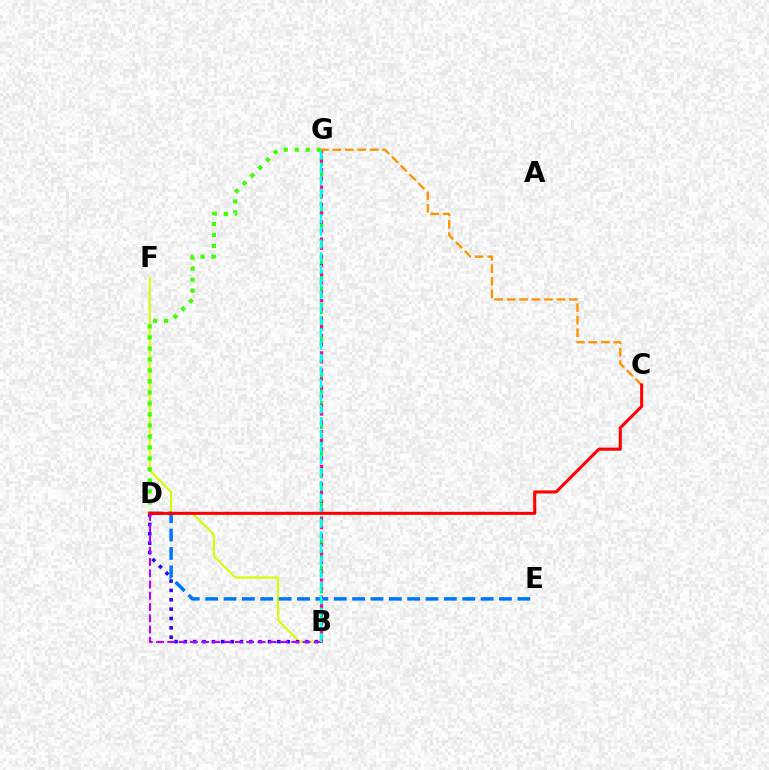{('B', 'F'): [{'color': '#d1ff00', 'line_style': 'solid', 'thickness': 1.52}], ('D', 'E'): [{'color': '#0074ff', 'line_style': 'dashed', 'thickness': 2.49}], ('B', 'G'): [{'color': '#00ff5c', 'line_style': 'dashed', 'thickness': 2.23}, {'color': '#ff00ac', 'line_style': 'dotted', 'thickness': 2.37}, {'color': '#00fff6', 'line_style': 'dashed', 'thickness': 1.72}], ('B', 'D'): [{'color': '#2500ff', 'line_style': 'dotted', 'thickness': 2.54}, {'color': '#b900ff', 'line_style': 'dashed', 'thickness': 1.53}], ('C', 'G'): [{'color': '#ff9400', 'line_style': 'dashed', 'thickness': 1.69}], ('D', 'G'): [{'color': '#3dff00', 'line_style': 'dotted', 'thickness': 2.99}], ('C', 'D'): [{'color': '#ff0000', 'line_style': 'solid', 'thickness': 2.2}]}